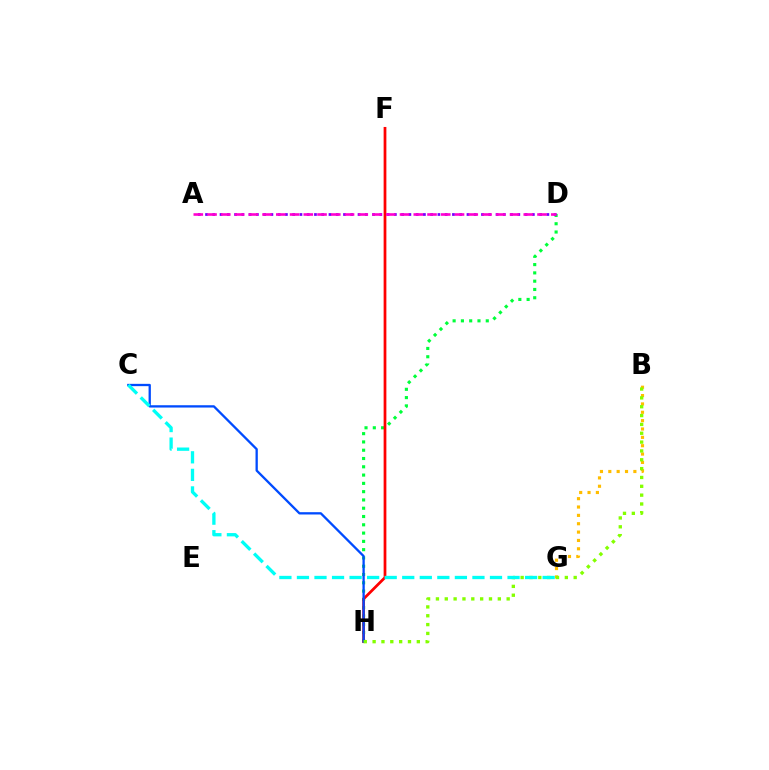{('D', 'H'): [{'color': '#00ff39', 'line_style': 'dotted', 'thickness': 2.25}], ('B', 'G'): [{'color': '#ffbd00', 'line_style': 'dotted', 'thickness': 2.27}], ('A', 'D'): [{'color': '#7200ff', 'line_style': 'dotted', 'thickness': 1.97}, {'color': '#ff00cf', 'line_style': 'dashed', 'thickness': 1.87}], ('F', 'H'): [{'color': '#ff0000', 'line_style': 'solid', 'thickness': 1.97}], ('C', 'H'): [{'color': '#004bff', 'line_style': 'solid', 'thickness': 1.66}], ('B', 'H'): [{'color': '#84ff00', 'line_style': 'dotted', 'thickness': 2.4}], ('C', 'G'): [{'color': '#00fff6', 'line_style': 'dashed', 'thickness': 2.38}]}